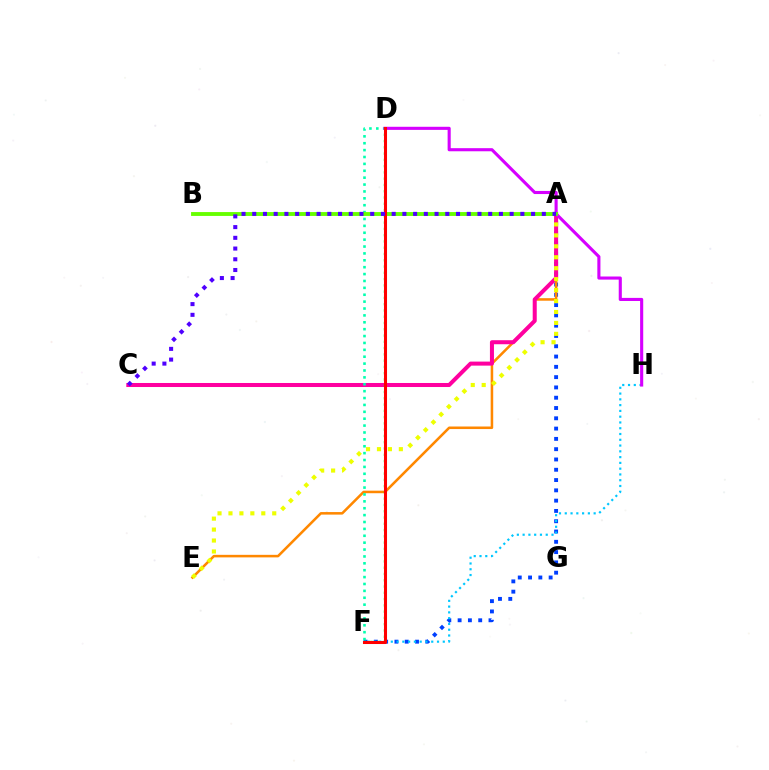{('A', 'F'): [{'color': '#003fff', 'line_style': 'dotted', 'thickness': 2.8}], ('A', 'E'): [{'color': '#ff8800', 'line_style': 'solid', 'thickness': 1.83}, {'color': '#eeff00', 'line_style': 'dotted', 'thickness': 2.97}], ('A', 'C'): [{'color': '#ff00a0', 'line_style': 'solid', 'thickness': 2.9}, {'color': '#4f00ff', 'line_style': 'dotted', 'thickness': 2.91}], ('D', 'F'): [{'color': '#00ff27', 'line_style': 'dotted', 'thickness': 1.7}, {'color': '#00ffaf', 'line_style': 'dotted', 'thickness': 1.87}, {'color': '#ff0000', 'line_style': 'solid', 'thickness': 2.19}], ('F', 'H'): [{'color': '#00c7ff', 'line_style': 'dotted', 'thickness': 1.57}], ('D', 'H'): [{'color': '#d600ff', 'line_style': 'solid', 'thickness': 2.23}], ('A', 'B'): [{'color': '#66ff00', 'line_style': 'solid', 'thickness': 2.78}]}